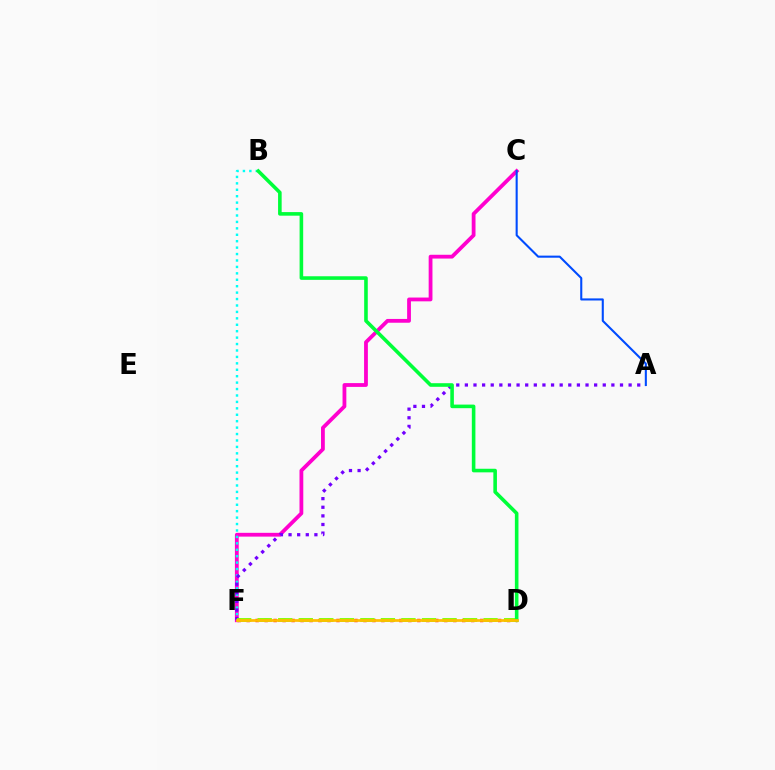{('C', 'F'): [{'color': '#ff00cf', 'line_style': 'solid', 'thickness': 2.73}], ('B', 'F'): [{'color': '#00fff6', 'line_style': 'dotted', 'thickness': 1.75}], ('D', 'F'): [{'color': '#ff0000', 'line_style': 'dotted', 'thickness': 2.44}, {'color': '#84ff00', 'line_style': 'dashed', 'thickness': 2.79}, {'color': '#ffbd00', 'line_style': 'solid', 'thickness': 1.96}], ('A', 'F'): [{'color': '#7200ff', 'line_style': 'dotted', 'thickness': 2.34}], ('B', 'D'): [{'color': '#00ff39', 'line_style': 'solid', 'thickness': 2.59}], ('A', 'C'): [{'color': '#004bff', 'line_style': 'solid', 'thickness': 1.5}]}